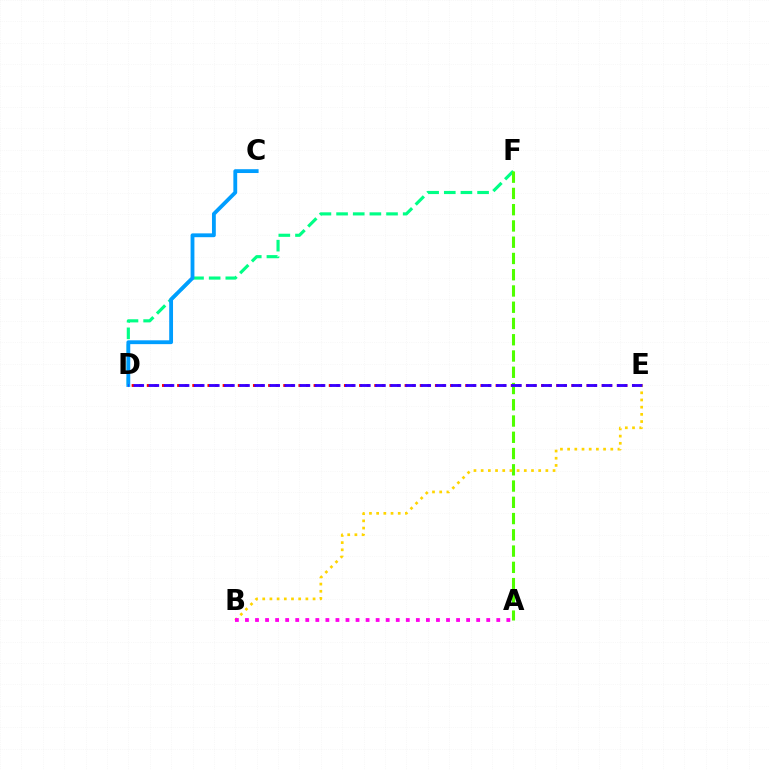{('D', 'E'): [{'color': '#ff0000', 'line_style': 'dotted', 'thickness': 2.06}, {'color': '#3700ff', 'line_style': 'dashed', 'thickness': 2.05}], ('D', 'F'): [{'color': '#00ff86', 'line_style': 'dashed', 'thickness': 2.26}], ('C', 'D'): [{'color': '#009eff', 'line_style': 'solid', 'thickness': 2.75}], ('A', 'F'): [{'color': '#4fff00', 'line_style': 'dashed', 'thickness': 2.21}], ('B', 'E'): [{'color': '#ffd500', 'line_style': 'dotted', 'thickness': 1.95}], ('A', 'B'): [{'color': '#ff00ed', 'line_style': 'dotted', 'thickness': 2.73}]}